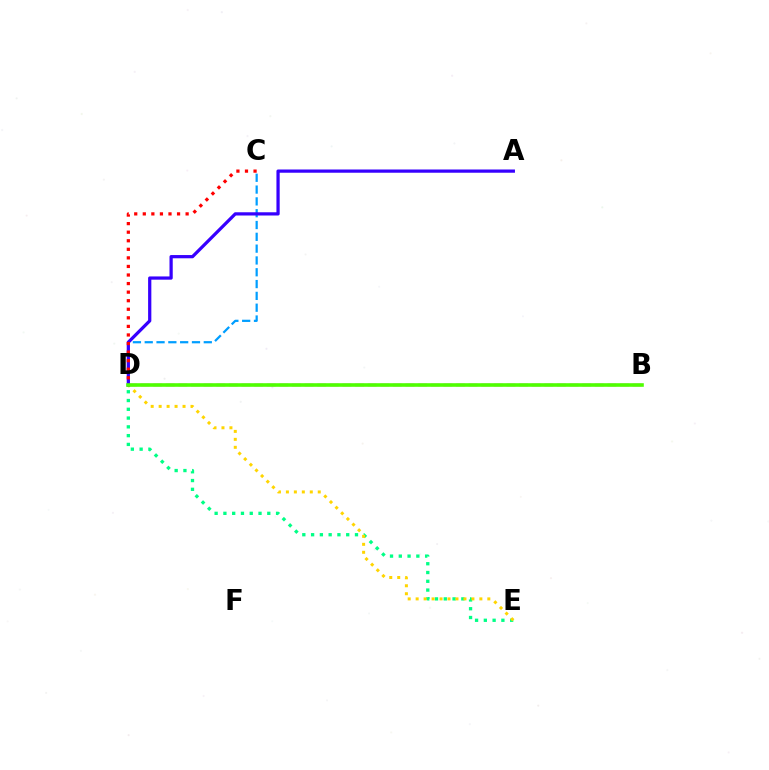{('B', 'D'): [{'color': '#ff00ed', 'line_style': 'dashed', 'thickness': 1.71}, {'color': '#4fff00', 'line_style': 'solid', 'thickness': 2.59}], ('D', 'E'): [{'color': '#00ff86', 'line_style': 'dotted', 'thickness': 2.38}, {'color': '#ffd500', 'line_style': 'dotted', 'thickness': 2.16}], ('C', 'D'): [{'color': '#009eff', 'line_style': 'dashed', 'thickness': 1.6}, {'color': '#ff0000', 'line_style': 'dotted', 'thickness': 2.33}], ('A', 'D'): [{'color': '#3700ff', 'line_style': 'solid', 'thickness': 2.33}]}